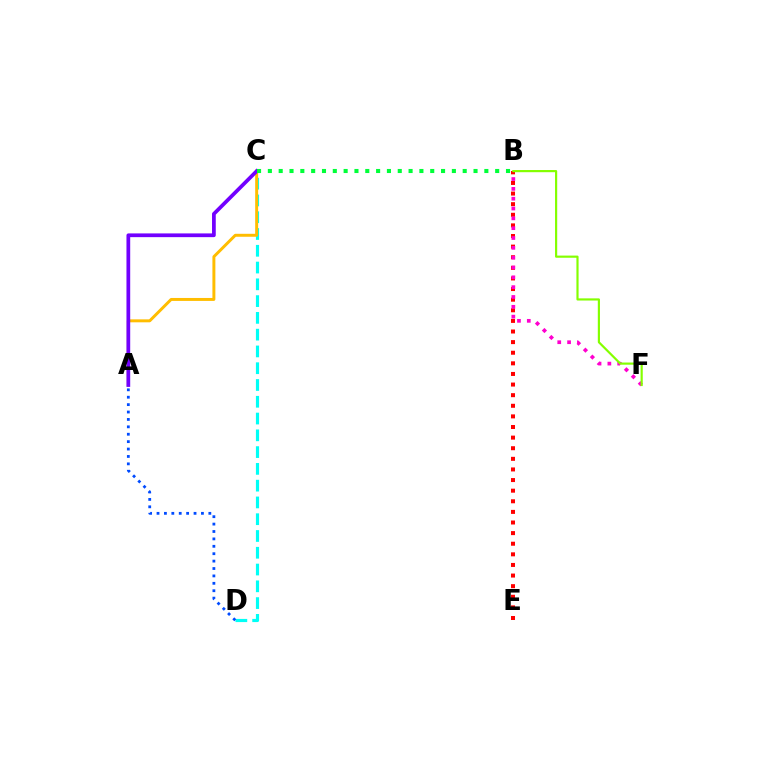{('C', 'D'): [{'color': '#00fff6', 'line_style': 'dashed', 'thickness': 2.28}], ('B', 'E'): [{'color': '#ff0000', 'line_style': 'dotted', 'thickness': 2.88}], ('A', 'C'): [{'color': '#ffbd00', 'line_style': 'solid', 'thickness': 2.13}, {'color': '#7200ff', 'line_style': 'solid', 'thickness': 2.69}], ('B', 'F'): [{'color': '#ff00cf', 'line_style': 'dotted', 'thickness': 2.67}, {'color': '#84ff00', 'line_style': 'solid', 'thickness': 1.56}], ('A', 'D'): [{'color': '#004bff', 'line_style': 'dotted', 'thickness': 2.01}], ('B', 'C'): [{'color': '#00ff39', 'line_style': 'dotted', 'thickness': 2.94}]}